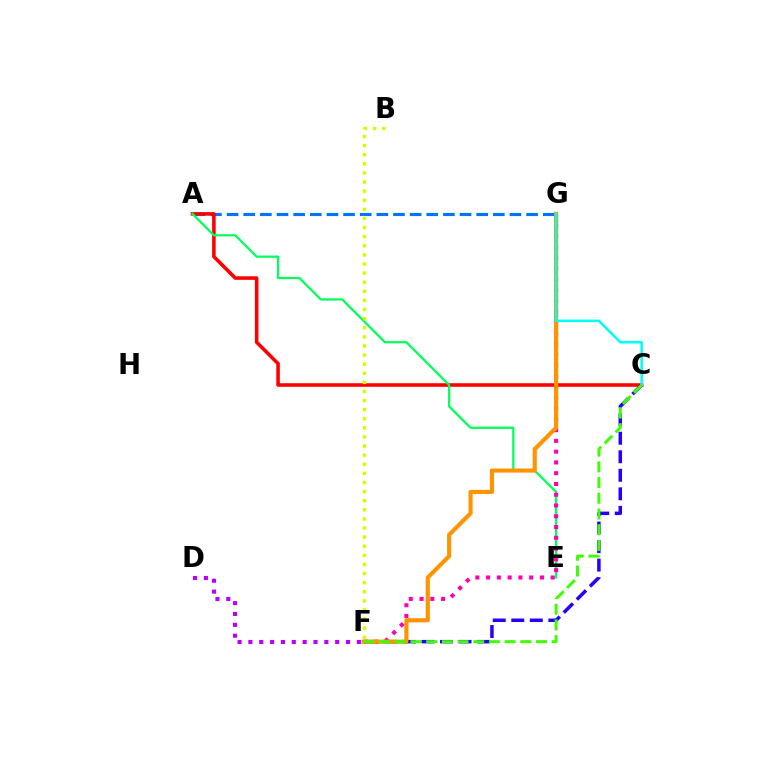{('A', 'G'): [{'color': '#0074ff', 'line_style': 'dashed', 'thickness': 2.26}], ('A', 'C'): [{'color': '#ff0000', 'line_style': 'solid', 'thickness': 2.57}], ('C', 'F'): [{'color': '#2500ff', 'line_style': 'dashed', 'thickness': 2.52}, {'color': '#3dff00', 'line_style': 'dashed', 'thickness': 2.13}], ('A', 'E'): [{'color': '#00ff5c', 'line_style': 'solid', 'thickness': 1.62}], ('D', 'F'): [{'color': '#b900ff', 'line_style': 'dotted', 'thickness': 2.95}], ('F', 'G'): [{'color': '#ff00ac', 'line_style': 'dotted', 'thickness': 2.93}, {'color': '#ff9400', 'line_style': 'solid', 'thickness': 2.99}], ('C', 'G'): [{'color': '#00fff6', 'line_style': 'solid', 'thickness': 1.82}], ('B', 'F'): [{'color': '#d1ff00', 'line_style': 'dotted', 'thickness': 2.47}]}